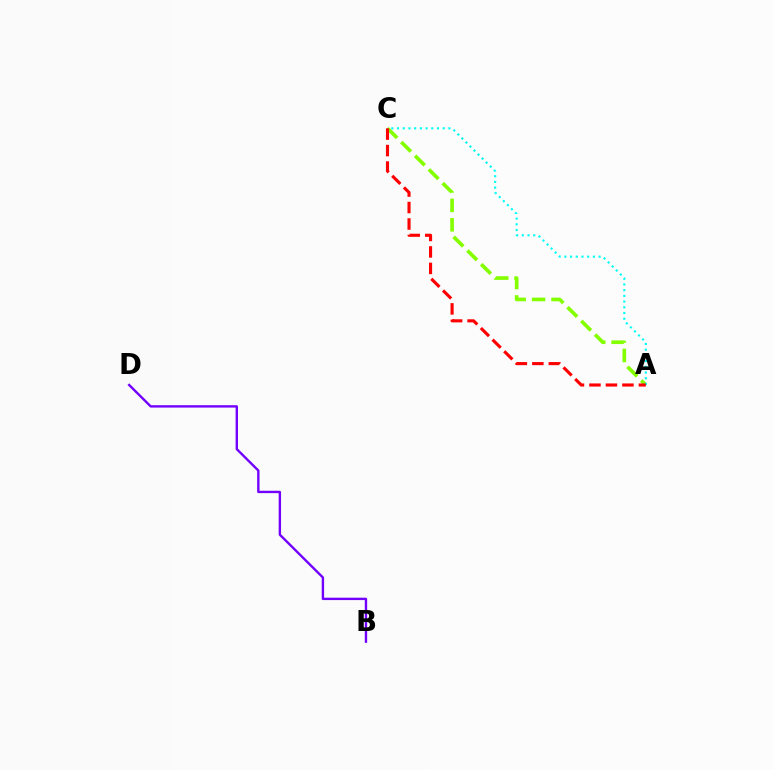{('A', 'C'): [{'color': '#84ff00', 'line_style': 'dashed', 'thickness': 2.64}, {'color': '#00fff6', 'line_style': 'dotted', 'thickness': 1.55}, {'color': '#ff0000', 'line_style': 'dashed', 'thickness': 2.24}], ('B', 'D'): [{'color': '#7200ff', 'line_style': 'solid', 'thickness': 1.71}]}